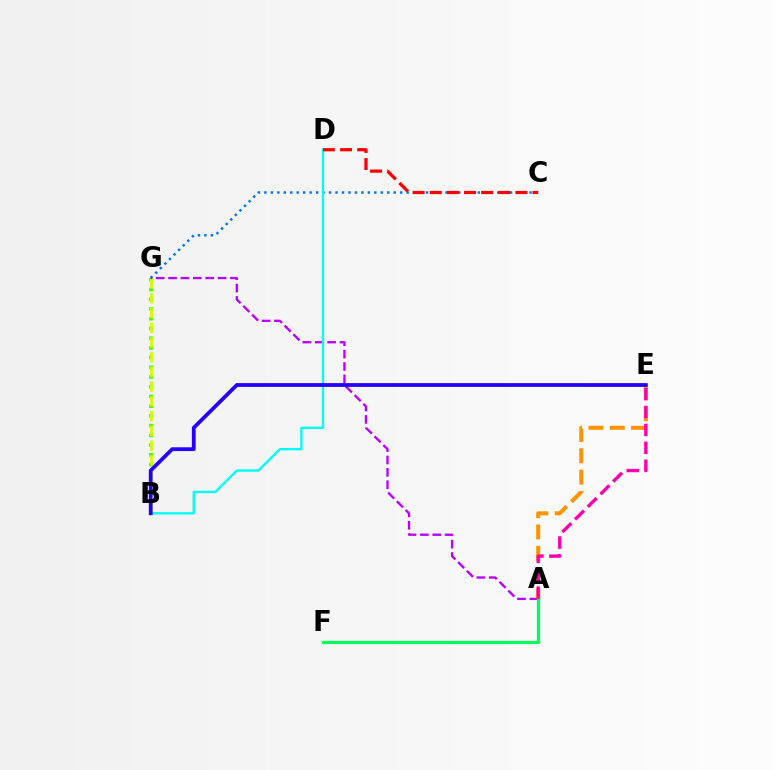{('C', 'G'): [{'color': '#0074ff', 'line_style': 'dotted', 'thickness': 1.76}], ('B', 'G'): [{'color': '#3dff00', 'line_style': 'dotted', 'thickness': 2.64}, {'color': '#d1ff00', 'line_style': 'dashed', 'thickness': 2.0}], ('A', 'G'): [{'color': '#b900ff', 'line_style': 'dashed', 'thickness': 1.68}], ('B', 'D'): [{'color': '#00fff6', 'line_style': 'solid', 'thickness': 1.7}], ('A', 'E'): [{'color': '#ff9400', 'line_style': 'dashed', 'thickness': 2.9}, {'color': '#ff00ac', 'line_style': 'dashed', 'thickness': 2.43}], ('A', 'F'): [{'color': '#00ff5c', 'line_style': 'solid', 'thickness': 2.31}], ('B', 'E'): [{'color': '#2500ff', 'line_style': 'solid', 'thickness': 2.72}], ('C', 'D'): [{'color': '#ff0000', 'line_style': 'dashed', 'thickness': 2.33}]}